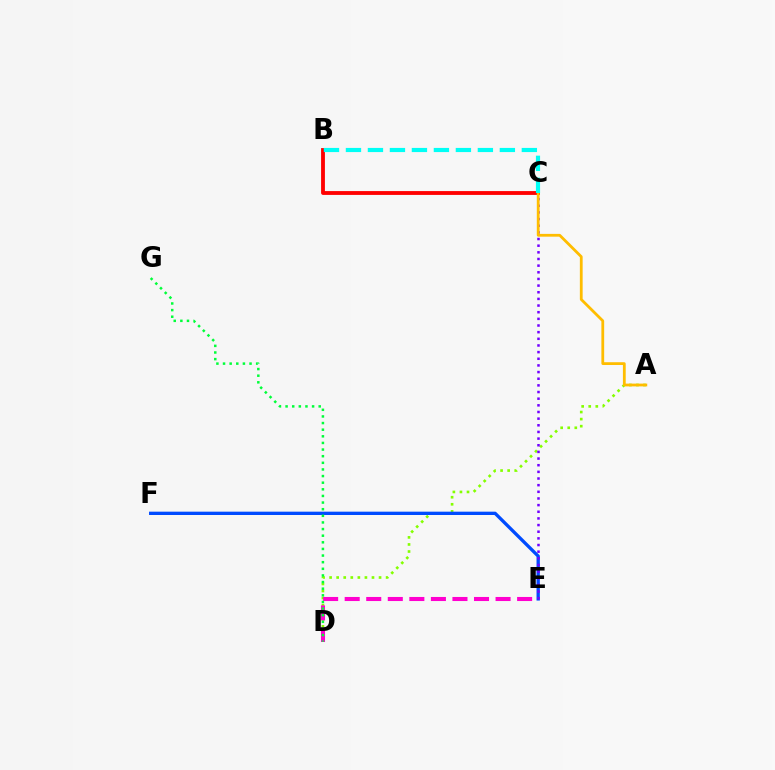{('A', 'D'): [{'color': '#84ff00', 'line_style': 'dotted', 'thickness': 1.92}], ('D', 'E'): [{'color': '#ff00cf', 'line_style': 'dashed', 'thickness': 2.93}], ('E', 'F'): [{'color': '#004bff', 'line_style': 'solid', 'thickness': 2.39}], ('D', 'G'): [{'color': '#00ff39', 'line_style': 'dotted', 'thickness': 1.8}], ('C', 'E'): [{'color': '#7200ff', 'line_style': 'dotted', 'thickness': 1.81}], ('B', 'C'): [{'color': '#ff0000', 'line_style': 'solid', 'thickness': 2.76}, {'color': '#00fff6', 'line_style': 'dashed', 'thickness': 2.99}], ('A', 'C'): [{'color': '#ffbd00', 'line_style': 'solid', 'thickness': 2.0}]}